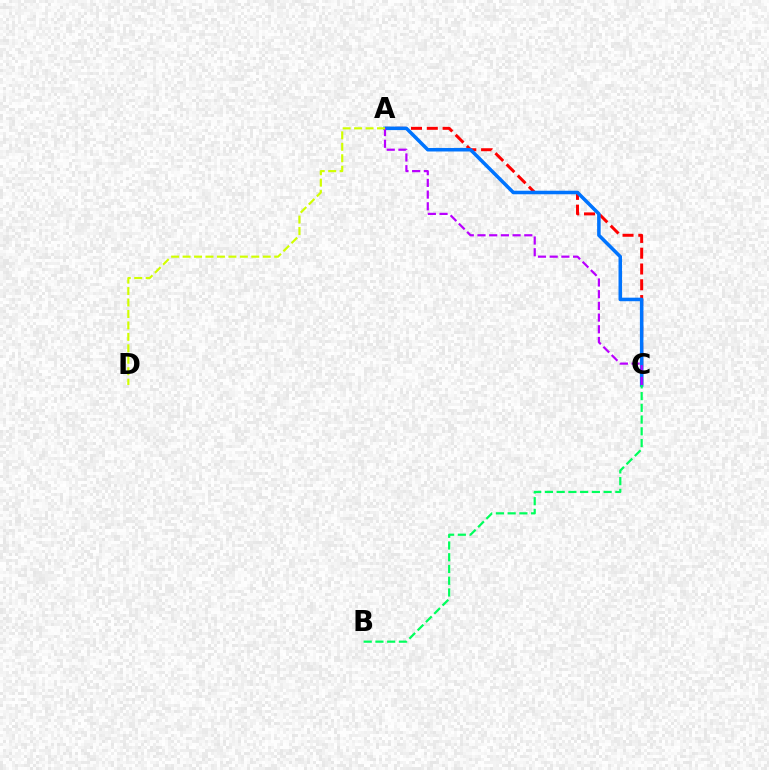{('A', 'C'): [{'color': '#ff0000', 'line_style': 'dashed', 'thickness': 2.14}, {'color': '#0074ff', 'line_style': 'solid', 'thickness': 2.54}, {'color': '#b900ff', 'line_style': 'dashed', 'thickness': 1.59}], ('A', 'D'): [{'color': '#d1ff00', 'line_style': 'dashed', 'thickness': 1.56}], ('B', 'C'): [{'color': '#00ff5c', 'line_style': 'dashed', 'thickness': 1.59}]}